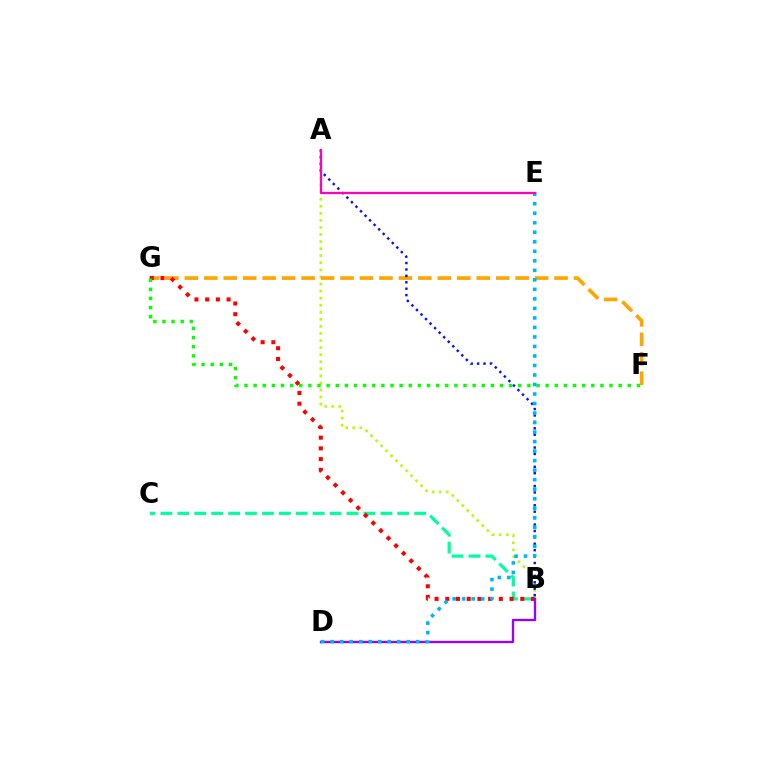{('A', 'B'): [{'color': '#b3ff00', 'line_style': 'dotted', 'thickness': 1.92}, {'color': '#0010ff', 'line_style': 'dotted', 'thickness': 1.74}], ('F', 'G'): [{'color': '#ffa500', 'line_style': 'dashed', 'thickness': 2.64}, {'color': '#08ff00', 'line_style': 'dotted', 'thickness': 2.48}], ('B', 'C'): [{'color': '#00ff9d', 'line_style': 'dashed', 'thickness': 2.3}], ('B', 'G'): [{'color': '#ff0000', 'line_style': 'dotted', 'thickness': 2.91}], ('B', 'D'): [{'color': '#9b00ff', 'line_style': 'solid', 'thickness': 1.67}], ('D', 'E'): [{'color': '#00b5ff', 'line_style': 'dotted', 'thickness': 2.59}], ('A', 'E'): [{'color': '#ff00bd', 'line_style': 'solid', 'thickness': 1.64}]}